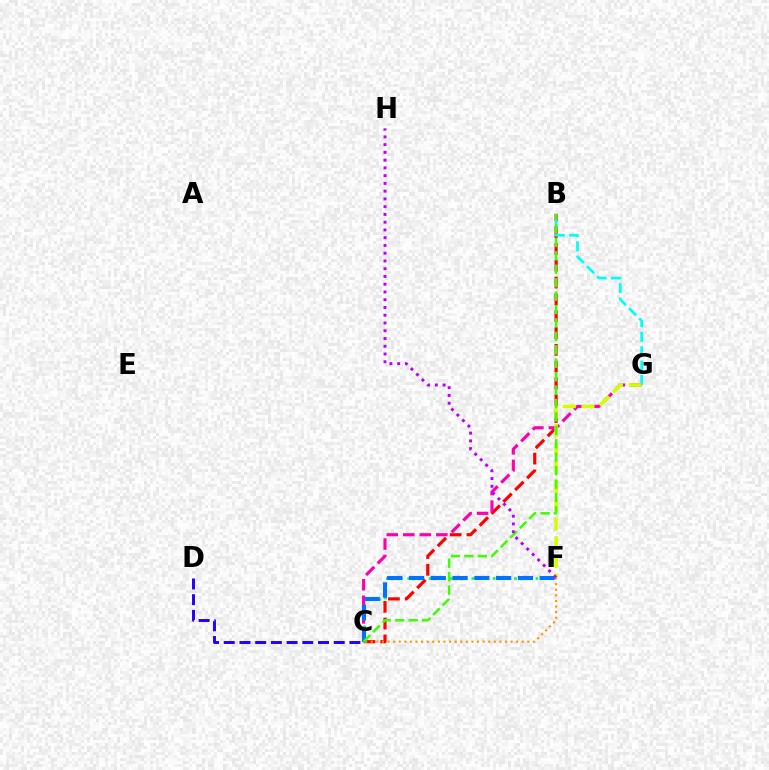{('B', 'C'): [{'color': '#ff0000', 'line_style': 'dashed', 'thickness': 2.28}, {'color': '#3dff00', 'line_style': 'dashed', 'thickness': 1.82}], ('C', 'F'): [{'color': '#00ff5c', 'line_style': 'dotted', 'thickness': 1.94}, {'color': '#ff9400', 'line_style': 'dotted', 'thickness': 1.52}, {'color': '#0074ff', 'line_style': 'dashed', 'thickness': 2.96}], ('B', 'G'): [{'color': '#00fff6', 'line_style': 'dashed', 'thickness': 1.96}], ('C', 'G'): [{'color': '#ff00ac', 'line_style': 'dashed', 'thickness': 2.25}], ('C', 'D'): [{'color': '#2500ff', 'line_style': 'dashed', 'thickness': 2.13}], ('F', 'G'): [{'color': '#d1ff00', 'line_style': 'dashed', 'thickness': 2.54}], ('F', 'H'): [{'color': '#b900ff', 'line_style': 'dotted', 'thickness': 2.11}]}